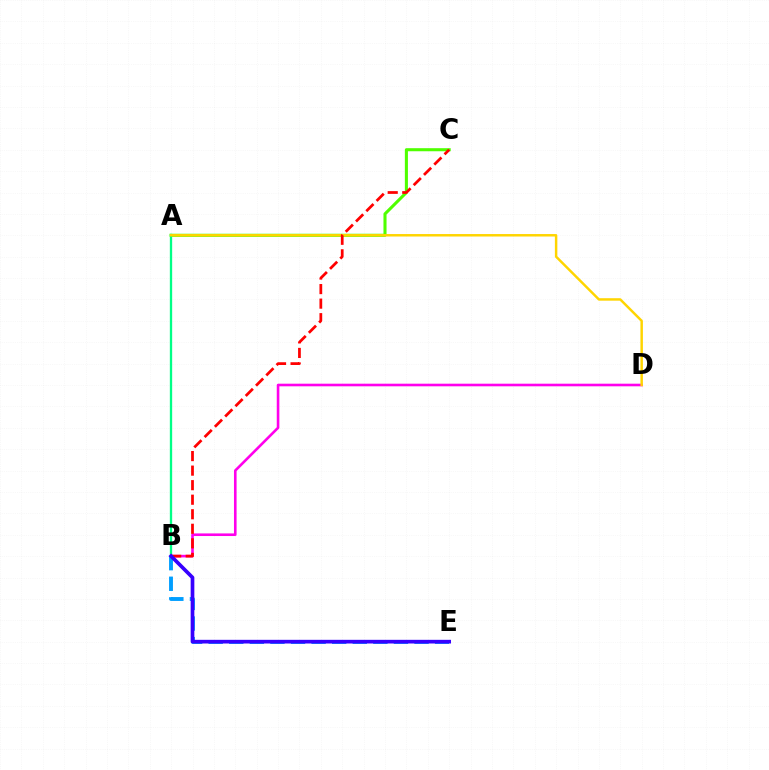{('A', 'C'): [{'color': '#4fff00', 'line_style': 'solid', 'thickness': 2.21}], ('A', 'B'): [{'color': '#00ff86', 'line_style': 'solid', 'thickness': 1.67}], ('B', 'D'): [{'color': '#ff00ed', 'line_style': 'solid', 'thickness': 1.88}], ('A', 'D'): [{'color': '#ffd500', 'line_style': 'solid', 'thickness': 1.78}], ('B', 'E'): [{'color': '#009eff', 'line_style': 'dashed', 'thickness': 2.8}, {'color': '#3700ff', 'line_style': 'solid', 'thickness': 2.65}], ('B', 'C'): [{'color': '#ff0000', 'line_style': 'dashed', 'thickness': 1.98}]}